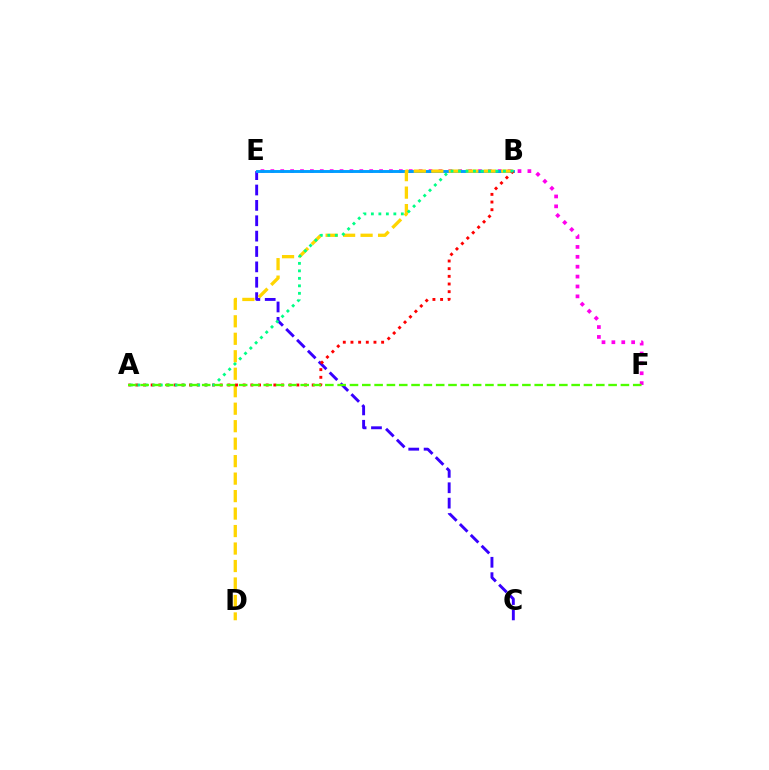{('C', 'E'): [{'color': '#3700ff', 'line_style': 'dashed', 'thickness': 2.09}], ('E', 'F'): [{'color': '#ff00ed', 'line_style': 'dotted', 'thickness': 2.69}], ('B', 'E'): [{'color': '#009eff', 'line_style': 'solid', 'thickness': 2.09}], ('B', 'D'): [{'color': '#ffd500', 'line_style': 'dashed', 'thickness': 2.37}], ('A', 'B'): [{'color': '#ff0000', 'line_style': 'dotted', 'thickness': 2.08}, {'color': '#00ff86', 'line_style': 'dotted', 'thickness': 2.03}], ('A', 'F'): [{'color': '#4fff00', 'line_style': 'dashed', 'thickness': 1.67}]}